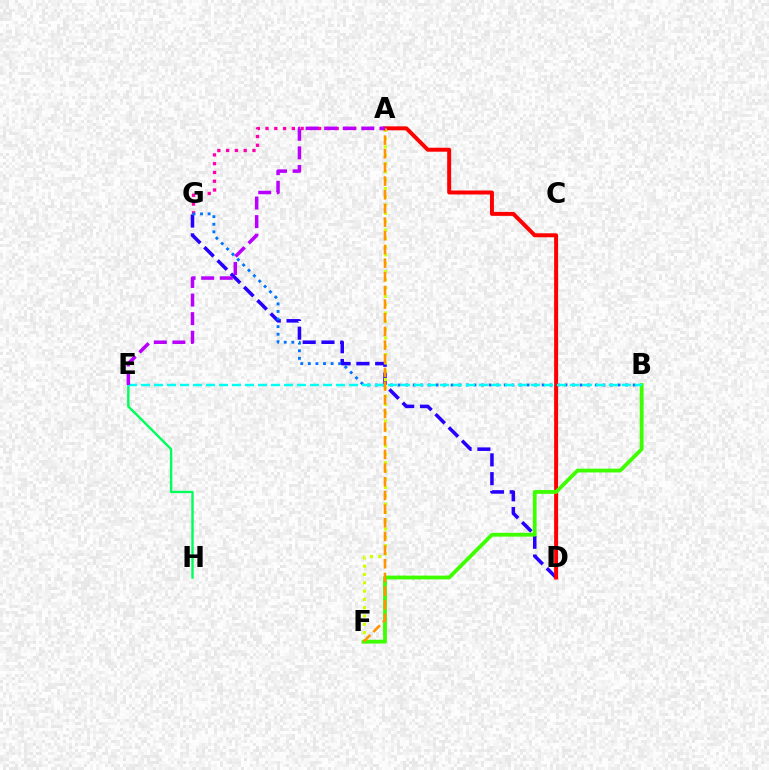{('D', 'G'): [{'color': '#2500ff', 'line_style': 'dashed', 'thickness': 2.55}], ('A', 'G'): [{'color': '#ff00ac', 'line_style': 'dotted', 'thickness': 2.38}], ('B', 'G'): [{'color': '#0074ff', 'line_style': 'dotted', 'thickness': 2.06}], ('A', 'D'): [{'color': '#ff0000', 'line_style': 'solid', 'thickness': 2.85}], ('A', 'F'): [{'color': '#d1ff00', 'line_style': 'dotted', 'thickness': 2.26}, {'color': '#ff9400', 'line_style': 'dashed', 'thickness': 1.86}], ('E', 'H'): [{'color': '#00ff5c', 'line_style': 'solid', 'thickness': 1.73}], ('B', 'F'): [{'color': '#3dff00', 'line_style': 'solid', 'thickness': 2.73}], ('B', 'E'): [{'color': '#00fff6', 'line_style': 'dashed', 'thickness': 1.77}], ('A', 'E'): [{'color': '#b900ff', 'line_style': 'dashed', 'thickness': 2.52}]}